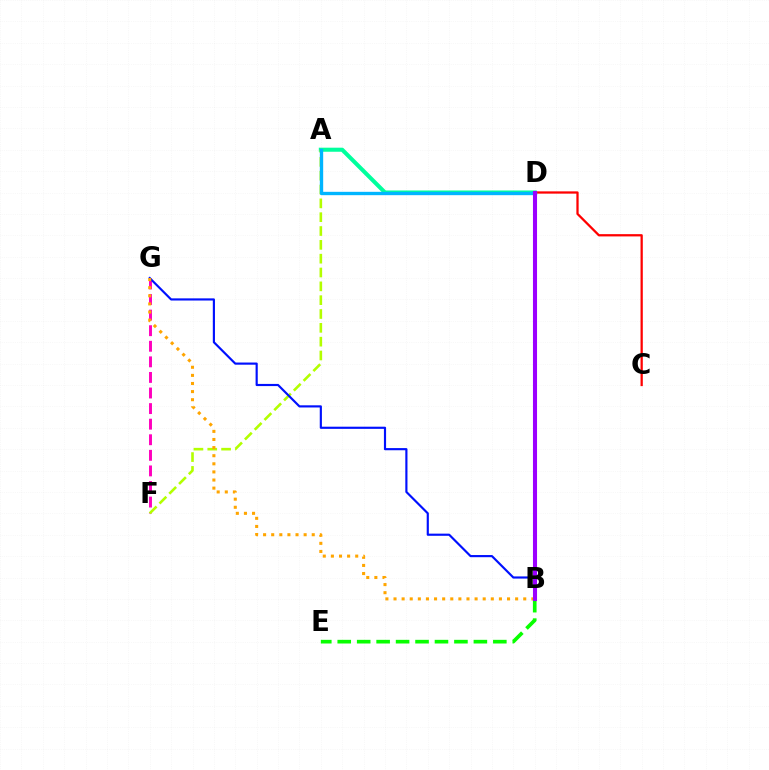{('A', 'D'): [{'color': '#00ff9d', 'line_style': 'solid', 'thickness': 2.92}, {'color': '#00b5ff', 'line_style': 'solid', 'thickness': 2.41}], ('B', 'E'): [{'color': '#08ff00', 'line_style': 'dashed', 'thickness': 2.64}], ('F', 'G'): [{'color': '#ff00bd', 'line_style': 'dashed', 'thickness': 2.12}], ('A', 'F'): [{'color': '#b3ff00', 'line_style': 'dashed', 'thickness': 1.88}], ('C', 'D'): [{'color': '#ff0000', 'line_style': 'solid', 'thickness': 1.63}], ('B', 'G'): [{'color': '#0010ff', 'line_style': 'solid', 'thickness': 1.56}, {'color': '#ffa500', 'line_style': 'dotted', 'thickness': 2.2}], ('B', 'D'): [{'color': '#9b00ff', 'line_style': 'solid', 'thickness': 2.94}]}